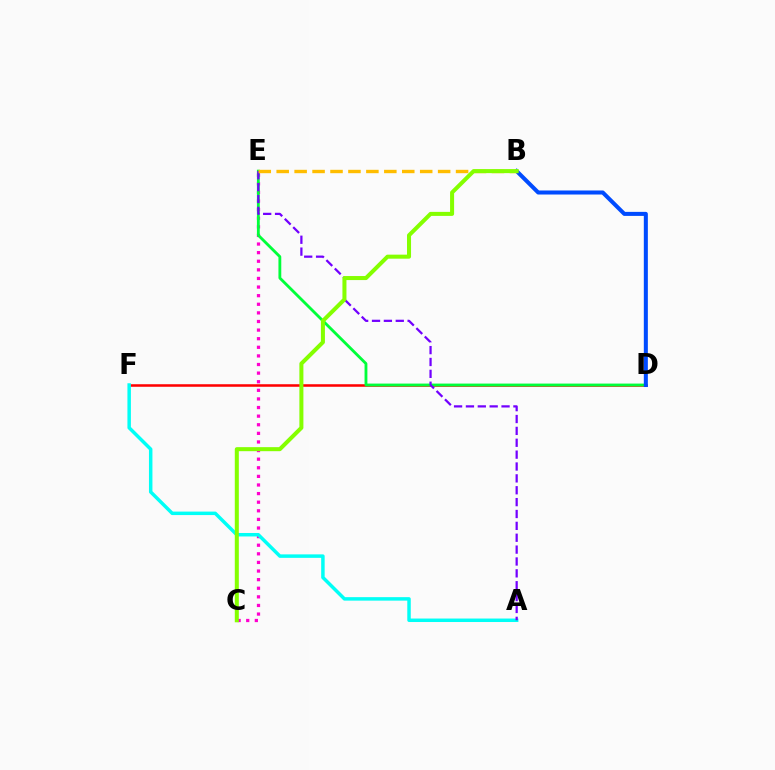{('C', 'E'): [{'color': '#ff00cf', 'line_style': 'dotted', 'thickness': 2.34}], ('D', 'F'): [{'color': '#ff0000', 'line_style': 'solid', 'thickness': 1.83}], ('D', 'E'): [{'color': '#00ff39', 'line_style': 'solid', 'thickness': 2.04}], ('A', 'F'): [{'color': '#00fff6', 'line_style': 'solid', 'thickness': 2.5}], ('B', 'D'): [{'color': '#004bff', 'line_style': 'solid', 'thickness': 2.91}], ('A', 'E'): [{'color': '#7200ff', 'line_style': 'dashed', 'thickness': 1.61}], ('B', 'E'): [{'color': '#ffbd00', 'line_style': 'dashed', 'thickness': 2.44}], ('B', 'C'): [{'color': '#84ff00', 'line_style': 'solid', 'thickness': 2.9}]}